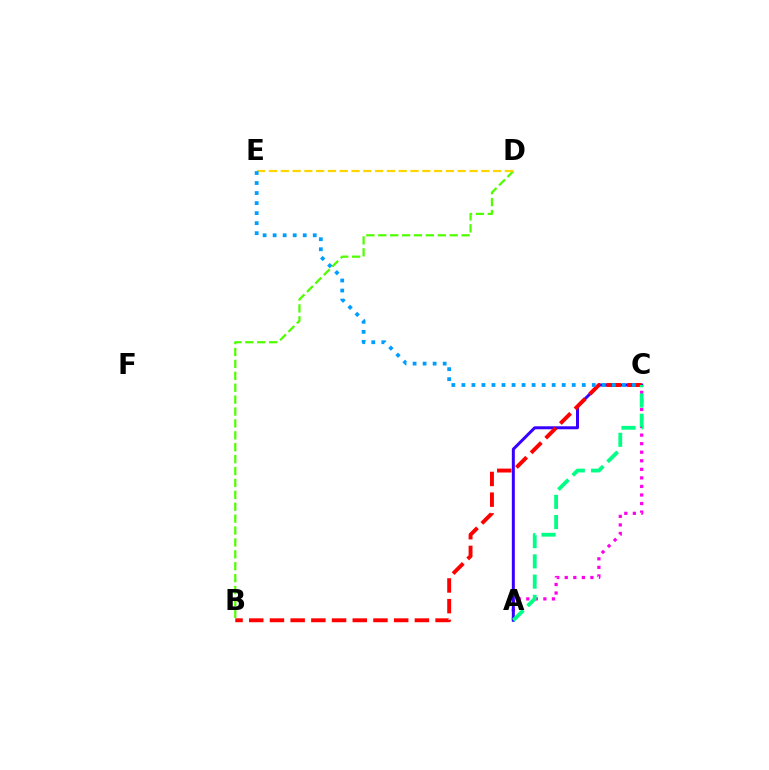{('A', 'C'): [{'color': '#ff00ed', 'line_style': 'dotted', 'thickness': 2.32}, {'color': '#3700ff', 'line_style': 'solid', 'thickness': 2.15}, {'color': '#00ff86', 'line_style': 'dashed', 'thickness': 2.75}], ('B', 'C'): [{'color': '#ff0000', 'line_style': 'dashed', 'thickness': 2.81}], ('B', 'D'): [{'color': '#4fff00', 'line_style': 'dashed', 'thickness': 1.62}], ('D', 'E'): [{'color': '#ffd500', 'line_style': 'dashed', 'thickness': 1.6}], ('C', 'E'): [{'color': '#009eff', 'line_style': 'dotted', 'thickness': 2.73}]}